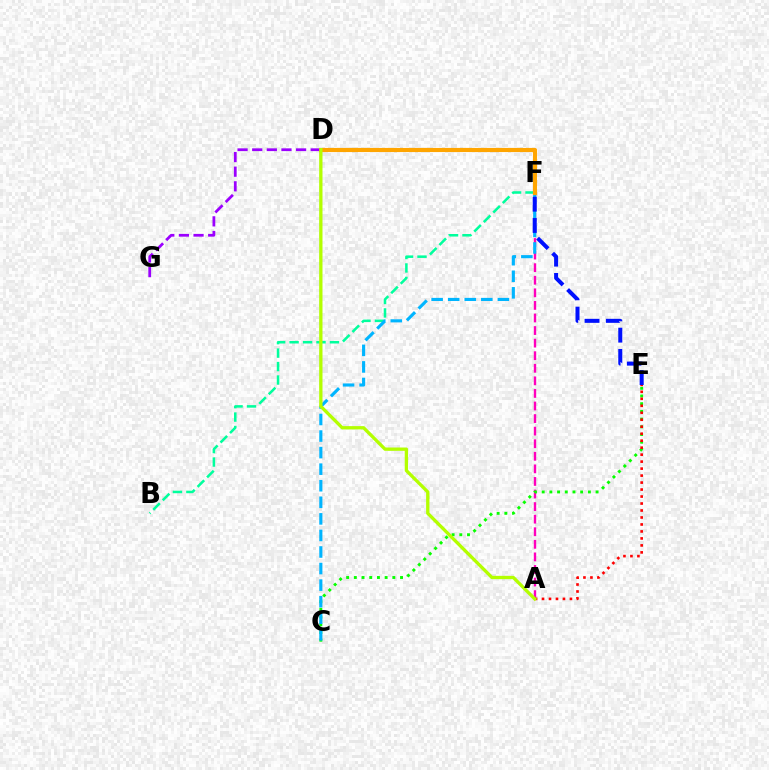{('A', 'F'): [{'color': '#ff00bd', 'line_style': 'dashed', 'thickness': 1.71}], ('C', 'E'): [{'color': '#08ff00', 'line_style': 'dotted', 'thickness': 2.09}], ('B', 'F'): [{'color': '#00ff9d', 'line_style': 'dashed', 'thickness': 1.83}], ('C', 'F'): [{'color': '#00b5ff', 'line_style': 'dashed', 'thickness': 2.25}], ('D', 'F'): [{'color': '#ffa500', 'line_style': 'solid', 'thickness': 2.98}], ('A', 'E'): [{'color': '#ff0000', 'line_style': 'dotted', 'thickness': 1.9}], ('D', 'G'): [{'color': '#9b00ff', 'line_style': 'dashed', 'thickness': 1.99}], ('A', 'D'): [{'color': '#b3ff00', 'line_style': 'solid', 'thickness': 2.38}], ('E', 'F'): [{'color': '#0010ff', 'line_style': 'dashed', 'thickness': 2.89}]}